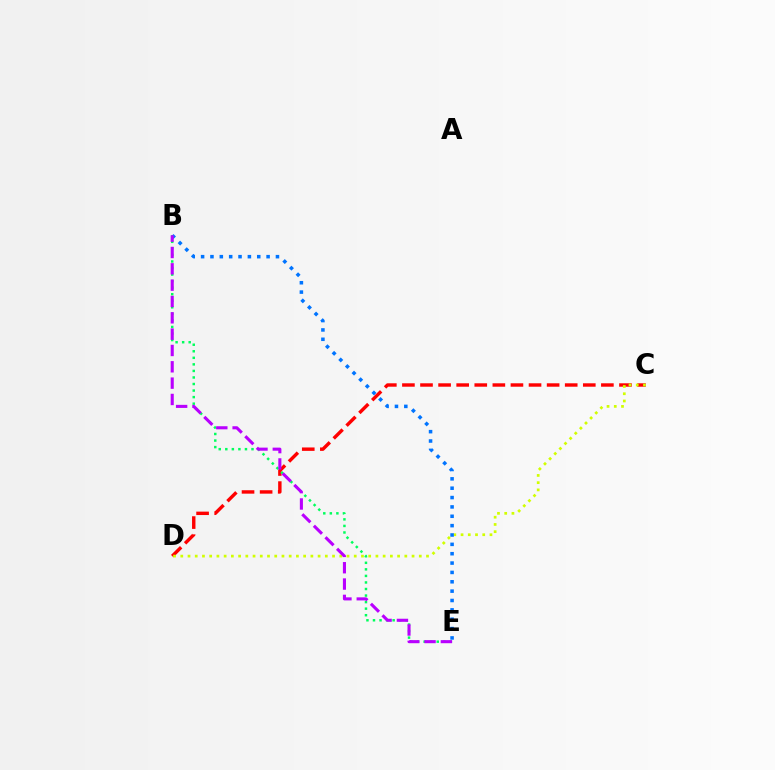{('C', 'D'): [{'color': '#ff0000', 'line_style': 'dashed', 'thickness': 2.46}, {'color': '#d1ff00', 'line_style': 'dotted', 'thickness': 1.96}], ('B', 'E'): [{'color': '#00ff5c', 'line_style': 'dotted', 'thickness': 1.78}, {'color': '#0074ff', 'line_style': 'dotted', 'thickness': 2.54}, {'color': '#b900ff', 'line_style': 'dashed', 'thickness': 2.22}]}